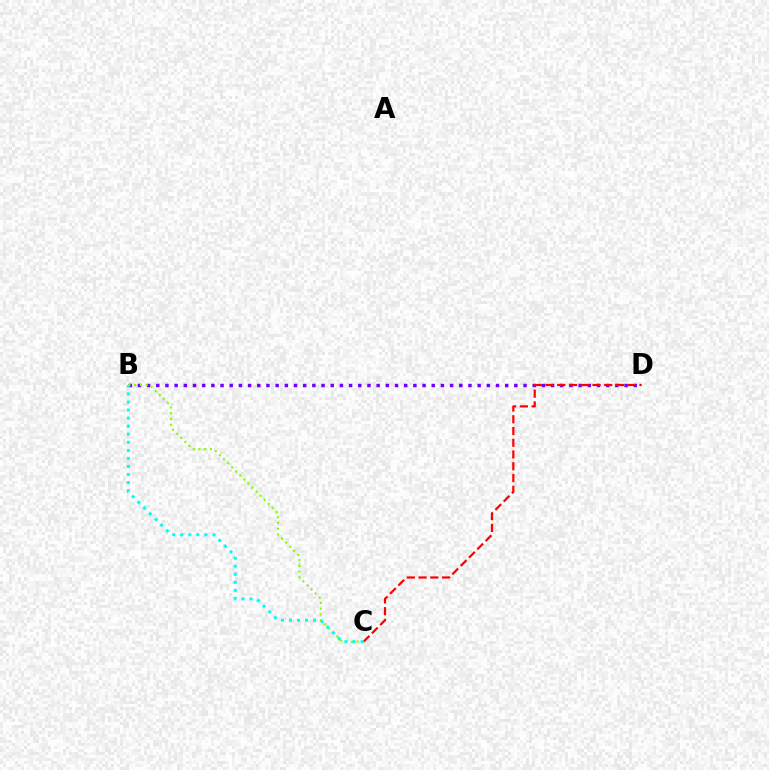{('B', 'D'): [{'color': '#7200ff', 'line_style': 'dotted', 'thickness': 2.49}], ('B', 'C'): [{'color': '#84ff00', 'line_style': 'dotted', 'thickness': 1.56}, {'color': '#00fff6', 'line_style': 'dotted', 'thickness': 2.19}], ('C', 'D'): [{'color': '#ff0000', 'line_style': 'dashed', 'thickness': 1.6}]}